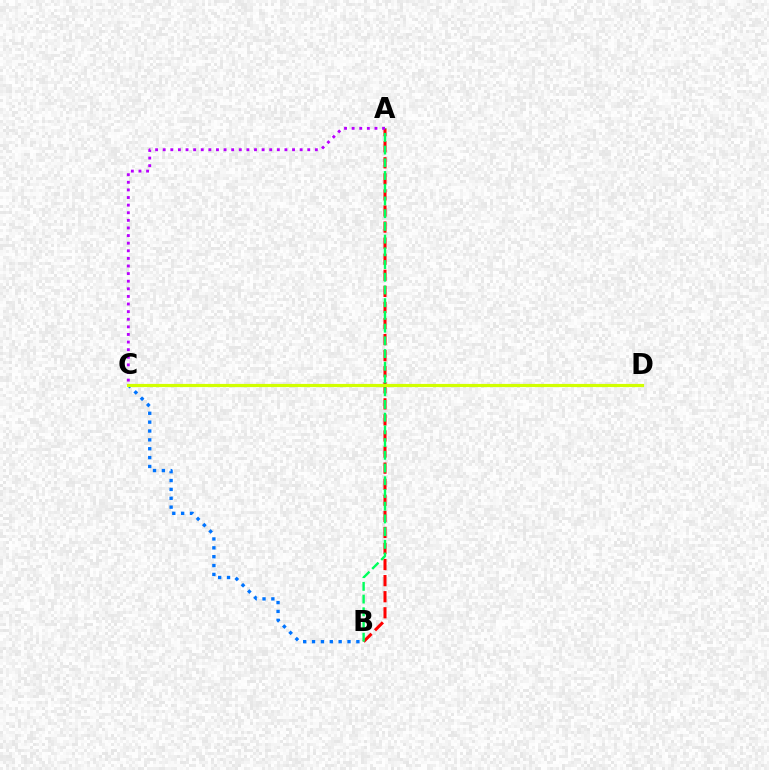{('B', 'C'): [{'color': '#0074ff', 'line_style': 'dotted', 'thickness': 2.41}], ('A', 'B'): [{'color': '#ff0000', 'line_style': 'dashed', 'thickness': 2.18}, {'color': '#00ff5c', 'line_style': 'dashed', 'thickness': 1.73}], ('C', 'D'): [{'color': '#d1ff00', 'line_style': 'solid', 'thickness': 2.29}], ('A', 'C'): [{'color': '#b900ff', 'line_style': 'dotted', 'thickness': 2.07}]}